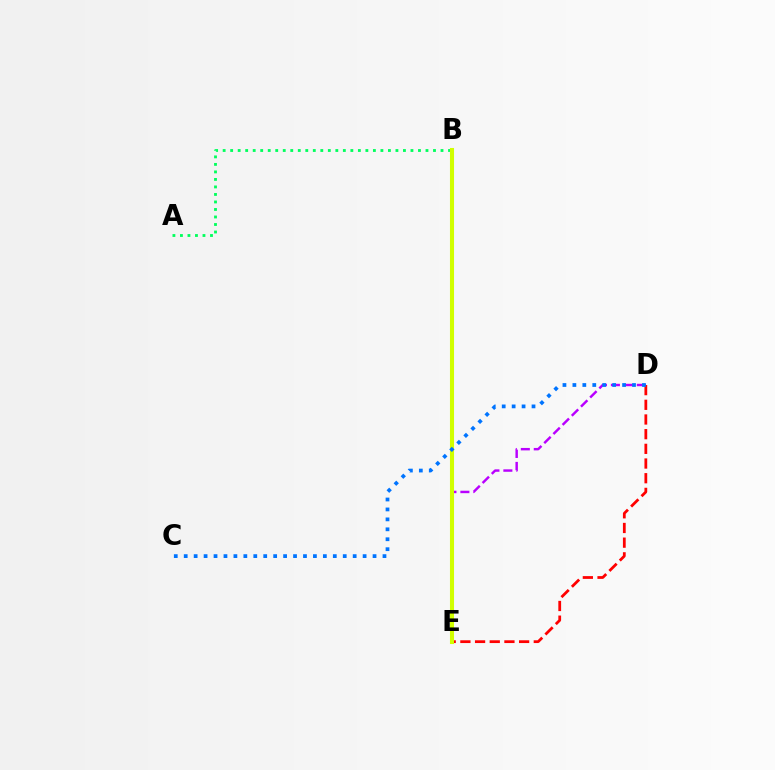{('D', 'E'): [{'color': '#b900ff', 'line_style': 'dashed', 'thickness': 1.76}, {'color': '#ff0000', 'line_style': 'dashed', 'thickness': 1.99}], ('A', 'B'): [{'color': '#00ff5c', 'line_style': 'dotted', 'thickness': 2.04}], ('B', 'E'): [{'color': '#d1ff00', 'line_style': 'solid', 'thickness': 2.93}], ('C', 'D'): [{'color': '#0074ff', 'line_style': 'dotted', 'thickness': 2.7}]}